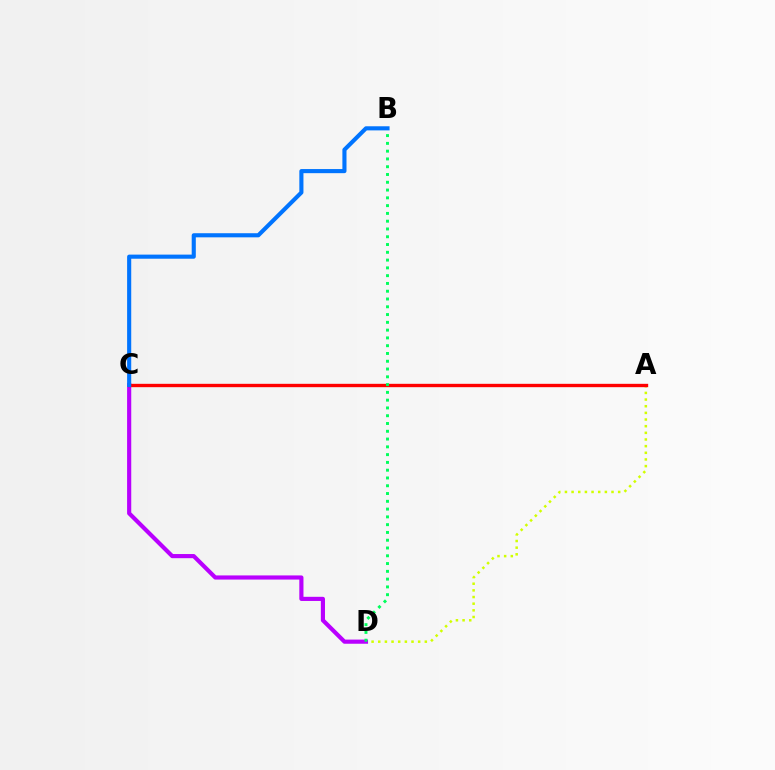{('A', 'D'): [{'color': '#d1ff00', 'line_style': 'dotted', 'thickness': 1.81}], ('C', 'D'): [{'color': '#b900ff', 'line_style': 'solid', 'thickness': 2.99}], ('A', 'C'): [{'color': '#ff0000', 'line_style': 'solid', 'thickness': 2.42}], ('B', 'D'): [{'color': '#00ff5c', 'line_style': 'dotted', 'thickness': 2.11}], ('B', 'C'): [{'color': '#0074ff', 'line_style': 'solid', 'thickness': 2.96}]}